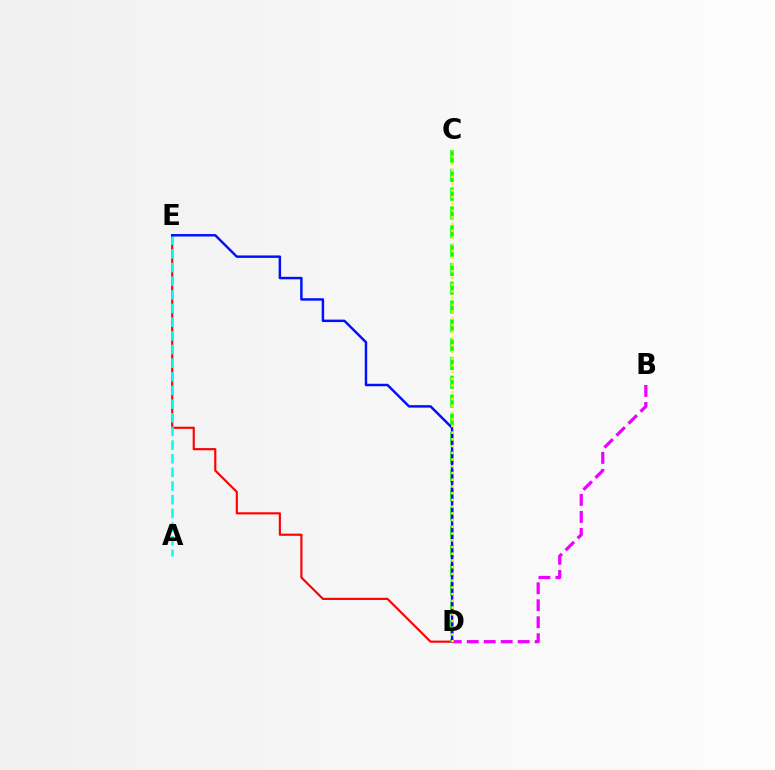{('B', 'D'): [{'color': '#ee00ff', 'line_style': 'dashed', 'thickness': 2.31}], ('D', 'E'): [{'color': '#ff0000', 'line_style': 'solid', 'thickness': 1.54}, {'color': '#0010ff', 'line_style': 'solid', 'thickness': 1.77}], ('A', 'E'): [{'color': '#00fff6', 'line_style': 'dashed', 'thickness': 1.85}], ('C', 'D'): [{'color': '#08ff00', 'line_style': 'dashed', 'thickness': 2.55}, {'color': '#fcf500', 'line_style': 'dotted', 'thickness': 1.83}]}